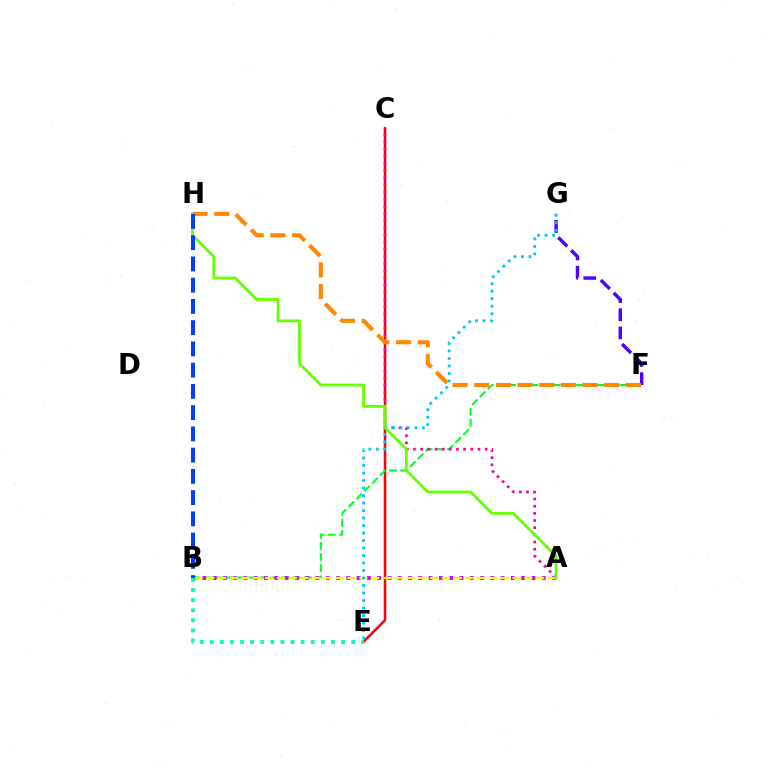{('C', 'E'): [{'color': '#ff0000', 'line_style': 'solid', 'thickness': 1.81}], ('F', 'G'): [{'color': '#4f00ff', 'line_style': 'dashed', 'thickness': 2.47}], ('B', 'F'): [{'color': '#00ff27', 'line_style': 'dashed', 'thickness': 1.51}], ('A', 'C'): [{'color': '#ff00a0', 'line_style': 'dotted', 'thickness': 1.95}], ('A', 'B'): [{'color': '#d600ff', 'line_style': 'dotted', 'thickness': 2.79}, {'color': '#eeff00', 'line_style': 'dashed', 'thickness': 1.6}], ('E', 'G'): [{'color': '#00c7ff', 'line_style': 'dotted', 'thickness': 2.04}], ('B', 'E'): [{'color': '#00ffaf', 'line_style': 'dotted', 'thickness': 2.74}], ('F', 'H'): [{'color': '#ff8800', 'line_style': 'dashed', 'thickness': 2.94}], ('A', 'H'): [{'color': '#66ff00', 'line_style': 'solid', 'thickness': 2.01}], ('B', 'H'): [{'color': '#003fff', 'line_style': 'dashed', 'thickness': 2.89}]}